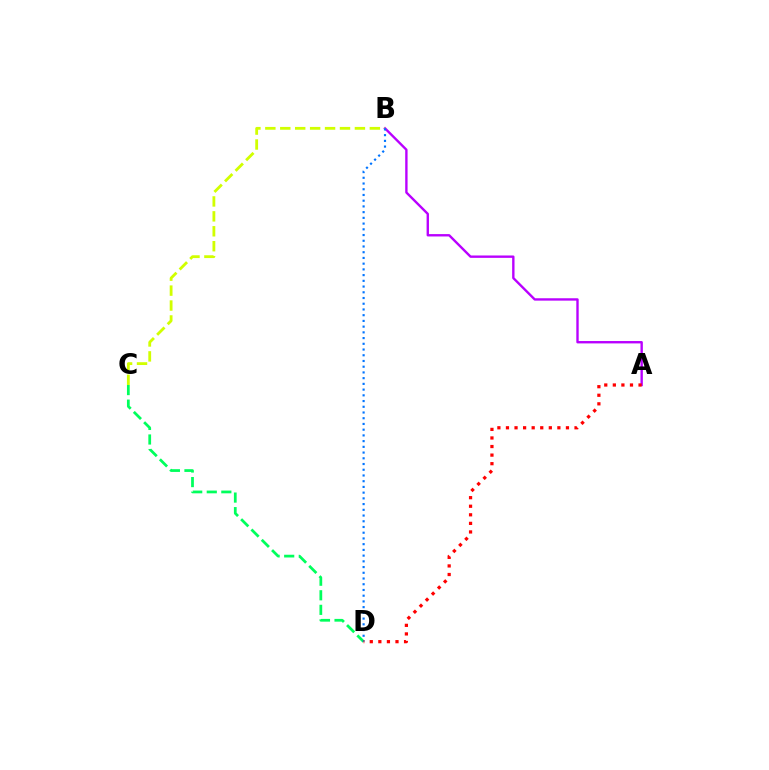{('C', 'D'): [{'color': '#00ff5c', 'line_style': 'dashed', 'thickness': 1.98}], ('A', 'B'): [{'color': '#b900ff', 'line_style': 'solid', 'thickness': 1.71}], ('B', 'C'): [{'color': '#d1ff00', 'line_style': 'dashed', 'thickness': 2.03}], ('B', 'D'): [{'color': '#0074ff', 'line_style': 'dotted', 'thickness': 1.56}], ('A', 'D'): [{'color': '#ff0000', 'line_style': 'dotted', 'thickness': 2.33}]}